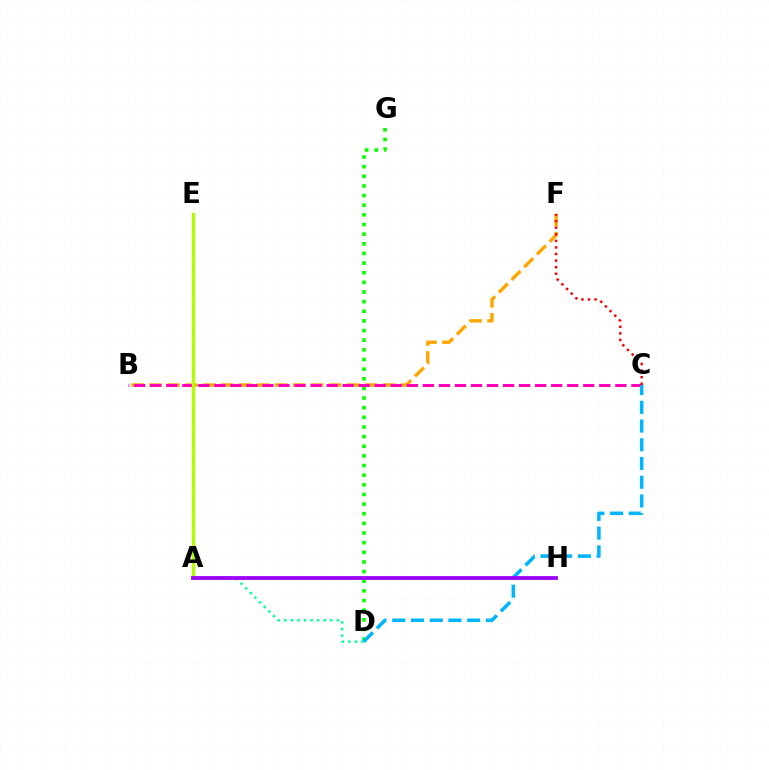{('B', 'F'): [{'color': '#ffa500', 'line_style': 'dashed', 'thickness': 2.44}], ('D', 'G'): [{'color': '#08ff00', 'line_style': 'dotted', 'thickness': 2.62}], ('B', 'C'): [{'color': '#ff00bd', 'line_style': 'dashed', 'thickness': 2.18}], ('C', 'D'): [{'color': '#00b5ff', 'line_style': 'dashed', 'thickness': 2.54}], ('A', 'E'): [{'color': '#0010ff', 'line_style': 'dotted', 'thickness': 2.1}, {'color': '#b3ff00', 'line_style': 'solid', 'thickness': 2.35}], ('C', 'F'): [{'color': '#ff0000', 'line_style': 'dotted', 'thickness': 1.79}], ('A', 'D'): [{'color': '#00ff9d', 'line_style': 'dotted', 'thickness': 1.78}], ('A', 'H'): [{'color': '#9b00ff', 'line_style': 'solid', 'thickness': 2.74}]}